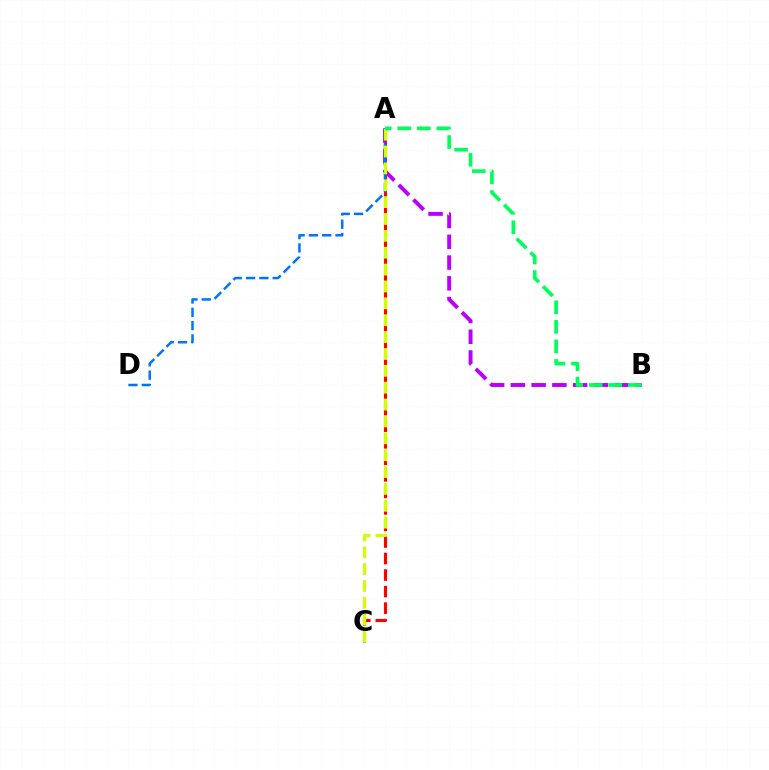{('A', 'C'): [{'color': '#ff0000', 'line_style': 'dashed', 'thickness': 2.25}, {'color': '#d1ff00', 'line_style': 'dashed', 'thickness': 2.29}], ('A', 'B'): [{'color': '#b900ff', 'line_style': 'dashed', 'thickness': 2.82}, {'color': '#00ff5c', 'line_style': 'dashed', 'thickness': 2.66}], ('A', 'D'): [{'color': '#0074ff', 'line_style': 'dashed', 'thickness': 1.81}]}